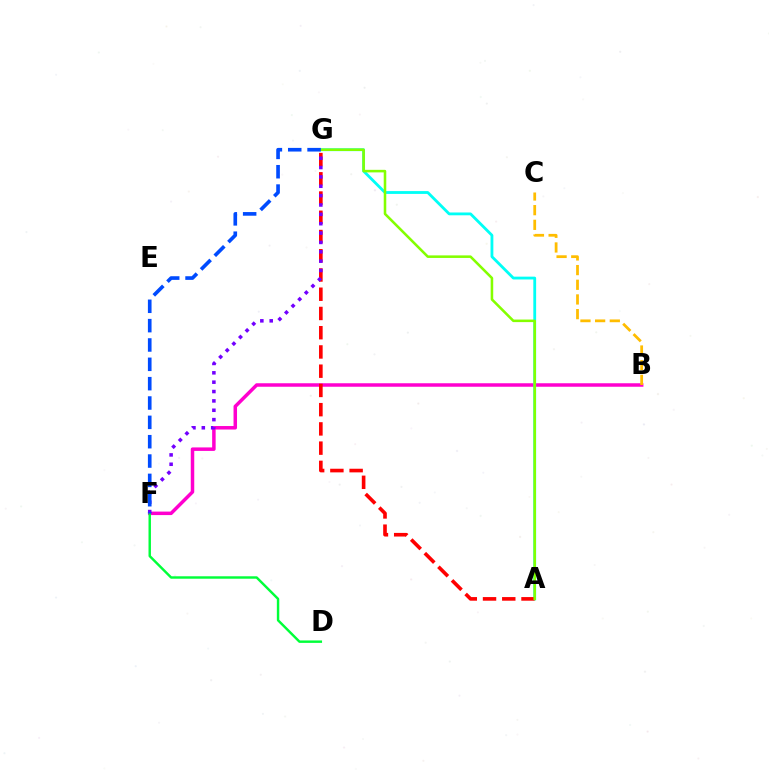{('B', 'F'): [{'color': '#ff00cf', 'line_style': 'solid', 'thickness': 2.52}], ('A', 'G'): [{'color': '#00fff6', 'line_style': 'solid', 'thickness': 2.03}, {'color': '#ff0000', 'line_style': 'dashed', 'thickness': 2.61}, {'color': '#84ff00', 'line_style': 'solid', 'thickness': 1.84}], ('D', 'F'): [{'color': '#00ff39', 'line_style': 'solid', 'thickness': 1.75}], ('F', 'G'): [{'color': '#7200ff', 'line_style': 'dotted', 'thickness': 2.54}, {'color': '#004bff', 'line_style': 'dashed', 'thickness': 2.63}], ('B', 'C'): [{'color': '#ffbd00', 'line_style': 'dashed', 'thickness': 1.99}]}